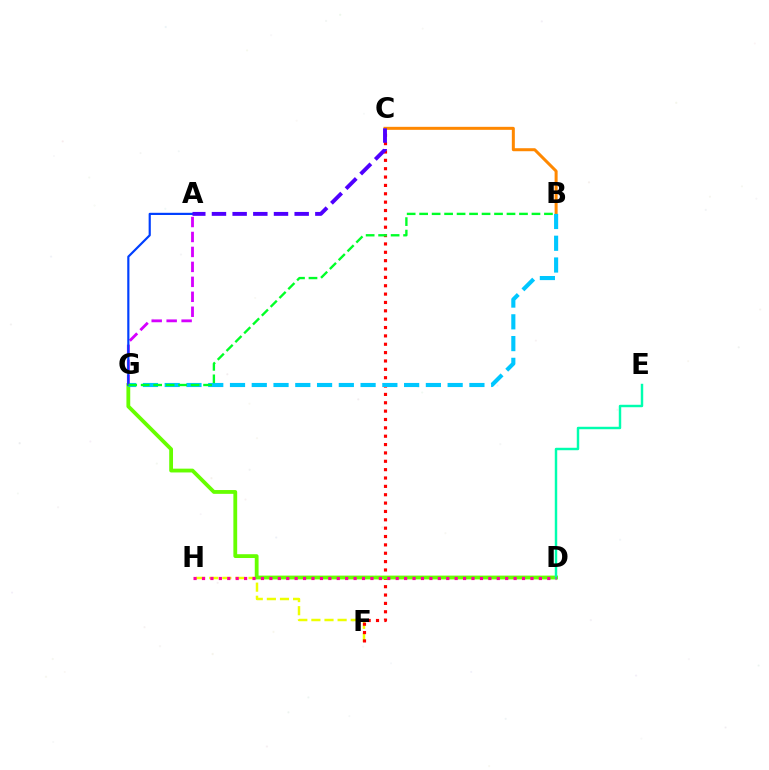{('F', 'H'): [{'color': '#eeff00', 'line_style': 'dashed', 'thickness': 1.78}], ('B', 'C'): [{'color': '#ff8800', 'line_style': 'solid', 'thickness': 2.16}], ('C', 'F'): [{'color': '#ff0000', 'line_style': 'dotted', 'thickness': 2.27}], ('D', 'G'): [{'color': '#66ff00', 'line_style': 'solid', 'thickness': 2.74}], ('B', 'G'): [{'color': '#00c7ff', 'line_style': 'dashed', 'thickness': 2.96}, {'color': '#00ff27', 'line_style': 'dashed', 'thickness': 1.7}], ('D', 'E'): [{'color': '#00ffaf', 'line_style': 'solid', 'thickness': 1.76}], ('A', 'G'): [{'color': '#d600ff', 'line_style': 'dashed', 'thickness': 2.03}, {'color': '#003fff', 'line_style': 'solid', 'thickness': 1.57}], ('D', 'H'): [{'color': '#ff00a0', 'line_style': 'dotted', 'thickness': 2.29}], ('A', 'C'): [{'color': '#4f00ff', 'line_style': 'dashed', 'thickness': 2.81}]}